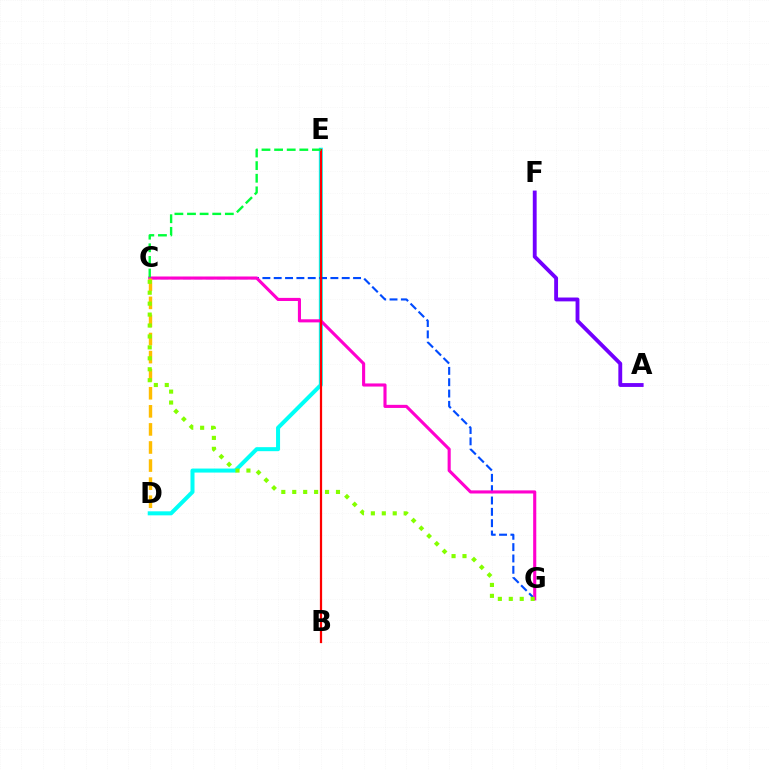{('D', 'E'): [{'color': '#00fff6', 'line_style': 'solid', 'thickness': 2.89}], ('C', 'G'): [{'color': '#004bff', 'line_style': 'dashed', 'thickness': 1.54}, {'color': '#ff00cf', 'line_style': 'solid', 'thickness': 2.24}, {'color': '#84ff00', 'line_style': 'dotted', 'thickness': 2.97}], ('A', 'F'): [{'color': '#7200ff', 'line_style': 'solid', 'thickness': 2.77}], ('C', 'D'): [{'color': '#ffbd00', 'line_style': 'dashed', 'thickness': 2.46}], ('B', 'E'): [{'color': '#ff0000', 'line_style': 'solid', 'thickness': 1.61}], ('C', 'E'): [{'color': '#00ff39', 'line_style': 'dashed', 'thickness': 1.71}]}